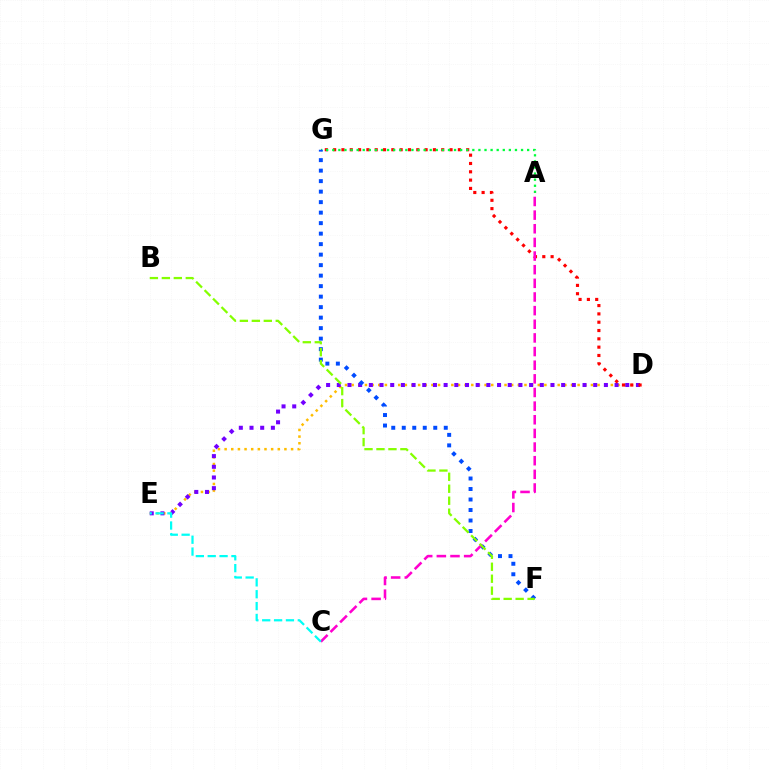{('D', 'E'): [{'color': '#ffbd00', 'line_style': 'dotted', 'thickness': 1.81}, {'color': '#7200ff', 'line_style': 'dotted', 'thickness': 2.9}], ('D', 'G'): [{'color': '#ff0000', 'line_style': 'dotted', 'thickness': 2.26}], ('A', 'G'): [{'color': '#00ff39', 'line_style': 'dotted', 'thickness': 1.65}], ('F', 'G'): [{'color': '#004bff', 'line_style': 'dotted', 'thickness': 2.85}], ('A', 'C'): [{'color': '#ff00cf', 'line_style': 'dashed', 'thickness': 1.85}], ('B', 'F'): [{'color': '#84ff00', 'line_style': 'dashed', 'thickness': 1.63}], ('C', 'E'): [{'color': '#00fff6', 'line_style': 'dashed', 'thickness': 1.61}]}